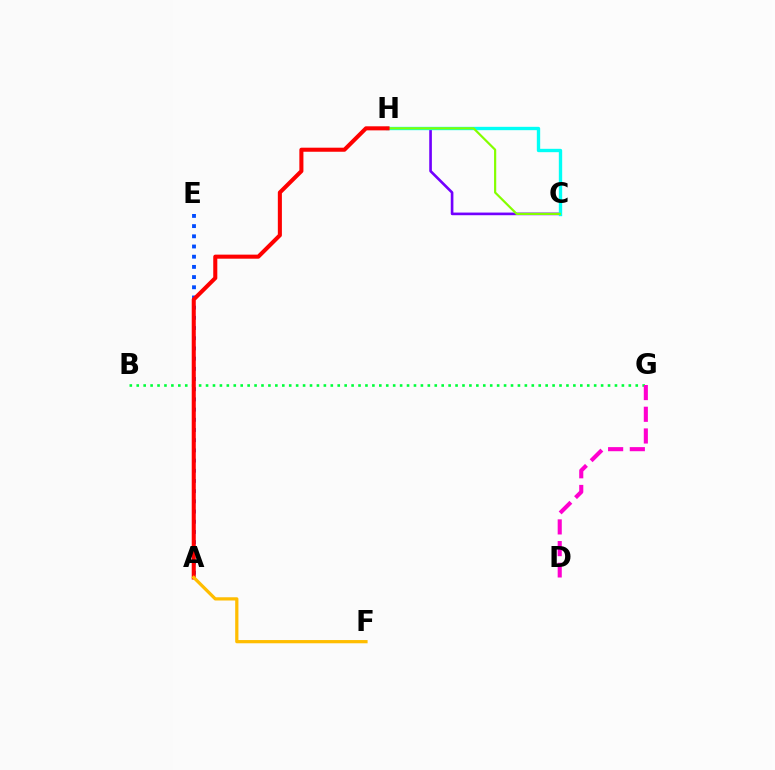{('C', 'H'): [{'color': '#7200ff', 'line_style': 'solid', 'thickness': 1.9}, {'color': '#00fff6', 'line_style': 'solid', 'thickness': 2.41}, {'color': '#84ff00', 'line_style': 'solid', 'thickness': 1.58}], ('A', 'E'): [{'color': '#004bff', 'line_style': 'dotted', 'thickness': 2.77}], ('B', 'G'): [{'color': '#00ff39', 'line_style': 'dotted', 'thickness': 1.88}], ('D', 'G'): [{'color': '#ff00cf', 'line_style': 'dashed', 'thickness': 2.95}], ('A', 'H'): [{'color': '#ff0000', 'line_style': 'solid', 'thickness': 2.92}], ('A', 'F'): [{'color': '#ffbd00', 'line_style': 'solid', 'thickness': 2.33}]}